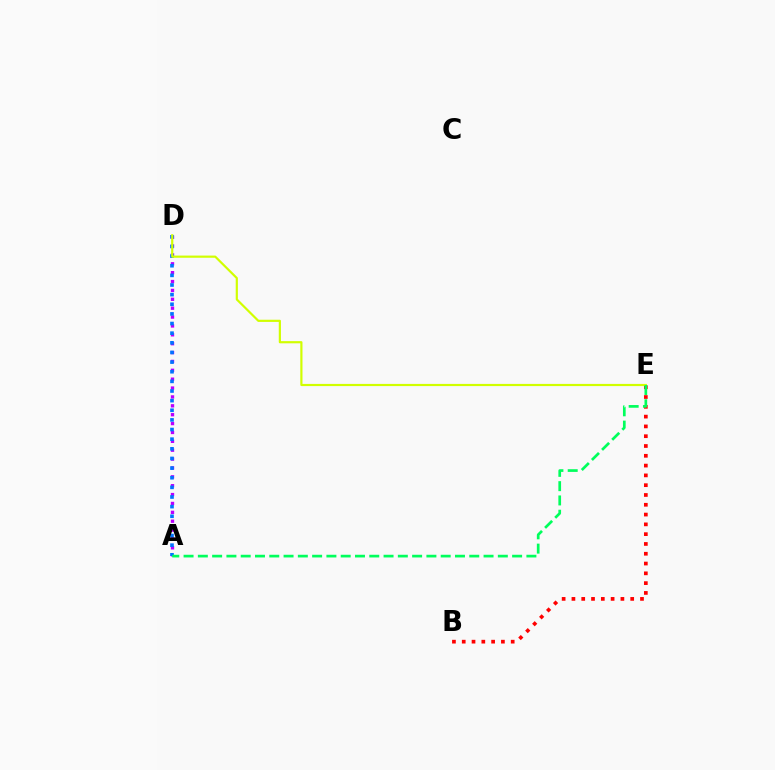{('A', 'D'): [{'color': '#b900ff', 'line_style': 'dotted', 'thickness': 2.41}, {'color': '#0074ff', 'line_style': 'dotted', 'thickness': 2.62}], ('B', 'E'): [{'color': '#ff0000', 'line_style': 'dotted', 'thickness': 2.66}], ('D', 'E'): [{'color': '#d1ff00', 'line_style': 'solid', 'thickness': 1.57}], ('A', 'E'): [{'color': '#00ff5c', 'line_style': 'dashed', 'thickness': 1.94}]}